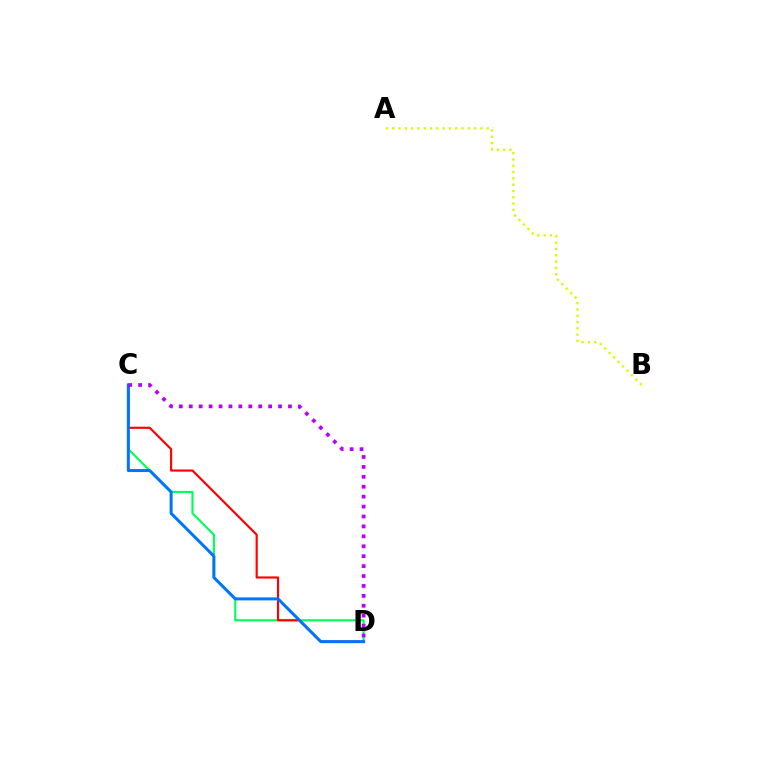{('C', 'D'): [{'color': '#00ff5c', 'line_style': 'solid', 'thickness': 1.55}, {'color': '#ff0000', 'line_style': 'solid', 'thickness': 1.55}, {'color': '#0074ff', 'line_style': 'solid', 'thickness': 2.17}, {'color': '#b900ff', 'line_style': 'dotted', 'thickness': 2.7}], ('A', 'B'): [{'color': '#d1ff00', 'line_style': 'dotted', 'thickness': 1.71}]}